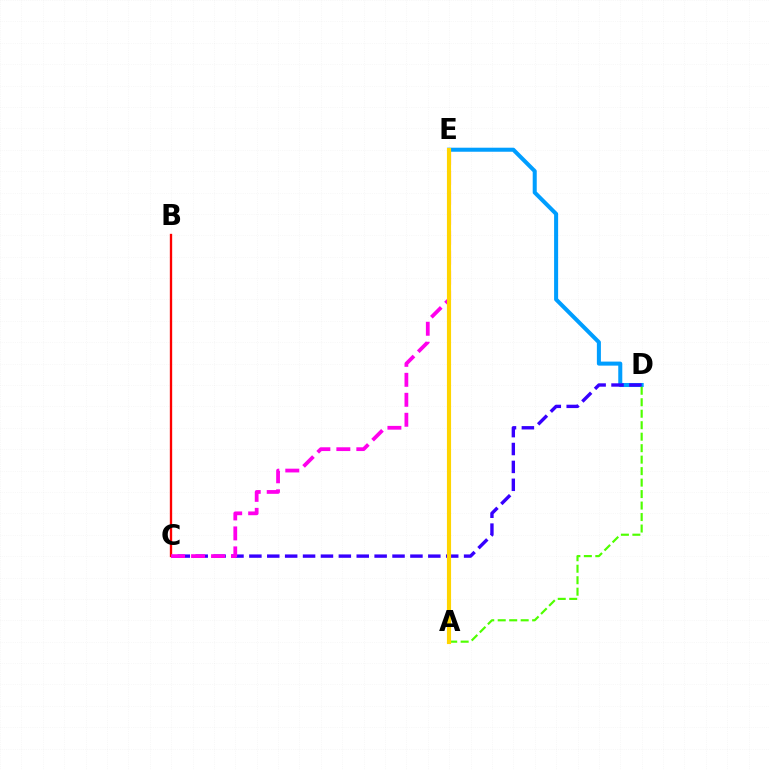{('D', 'E'): [{'color': '#009eff', 'line_style': 'solid', 'thickness': 2.91}], ('A', 'E'): [{'color': '#00ff86', 'line_style': 'dashed', 'thickness': 2.78}, {'color': '#ffd500', 'line_style': 'solid', 'thickness': 2.98}], ('C', 'D'): [{'color': '#3700ff', 'line_style': 'dashed', 'thickness': 2.43}], ('B', 'C'): [{'color': '#ff0000', 'line_style': 'solid', 'thickness': 1.68}], ('A', 'D'): [{'color': '#4fff00', 'line_style': 'dashed', 'thickness': 1.56}], ('C', 'E'): [{'color': '#ff00ed', 'line_style': 'dashed', 'thickness': 2.71}]}